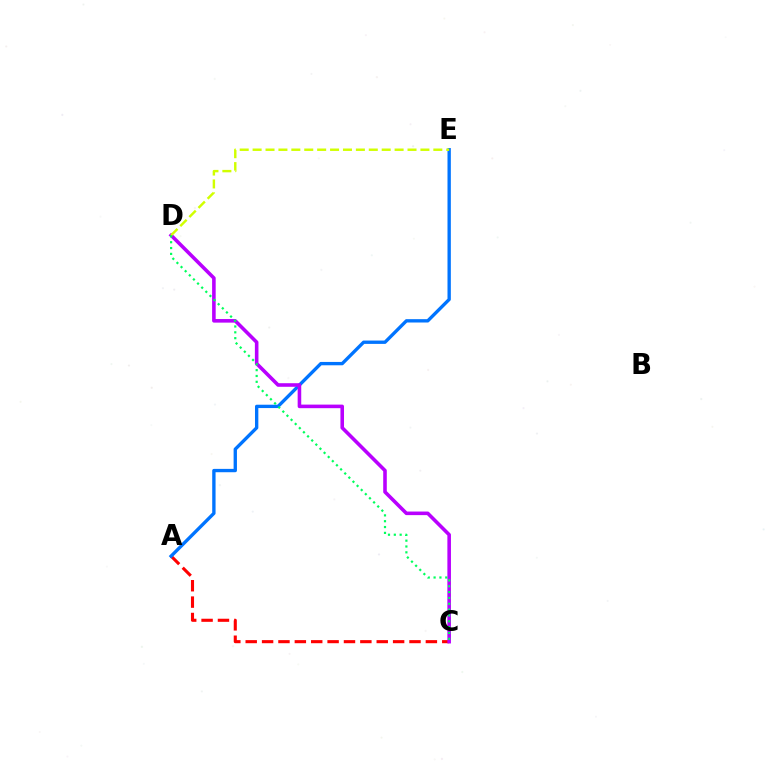{('A', 'C'): [{'color': '#ff0000', 'line_style': 'dashed', 'thickness': 2.23}], ('A', 'E'): [{'color': '#0074ff', 'line_style': 'solid', 'thickness': 2.41}], ('C', 'D'): [{'color': '#b900ff', 'line_style': 'solid', 'thickness': 2.58}, {'color': '#00ff5c', 'line_style': 'dotted', 'thickness': 1.59}], ('D', 'E'): [{'color': '#d1ff00', 'line_style': 'dashed', 'thickness': 1.75}]}